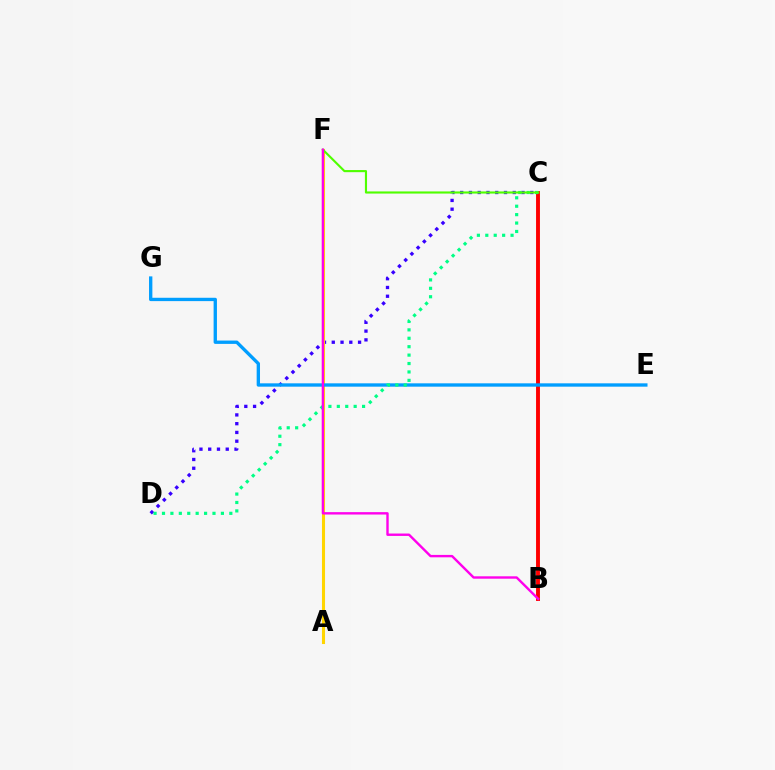{('C', 'D'): [{'color': '#3700ff', 'line_style': 'dotted', 'thickness': 2.38}, {'color': '#00ff86', 'line_style': 'dotted', 'thickness': 2.29}], ('B', 'C'): [{'color': '#ff0000', 'line_style': 'solid', 'thickness': 2.81}], ('A', 'F'): [{'color': '#ffd500', 'line_style': 'solid', 'thickness': 2.21}], ('E', 'G'): [{'color': '#009eff', 'line_style': 'solid', 'thickness': 2.41}], ('C', 'F'): [{'color': '#4fff00', 'line_style': 'solid', 'thickness': 1.53}], ('B', 'F'): [{'color': '#ff00ed', 'line_style': 'solid', 'thickness': 1.73}]}